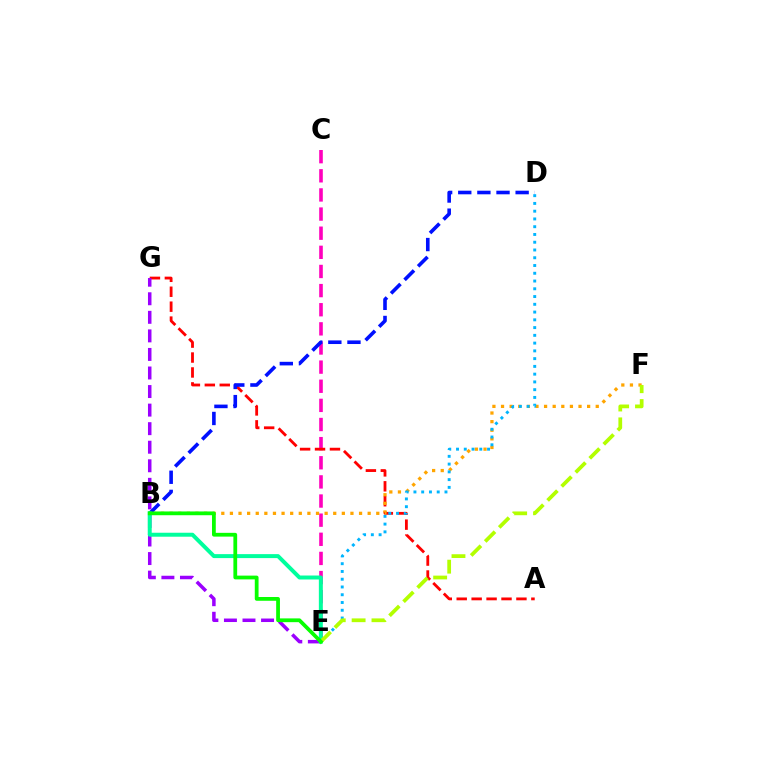{('C', 'E'): [{'color': '#ff00bd', 'line_style': 'dashed', 'thickness': 2.6}], ('A', 'G'): [{'color': '#ff0000', 'line_style': 'dashed', 'thickness': 2.03}], ('E', 'G'): [{'color': '#9b00ff', 'line_style': 'dashed', 'thickness': 2.52}], ('B', 'F'): [{'color': '#ffa500', 'line_style': 'dotted', 'thickness': 2.34}], ('D', 'E'): [{'color': '#00b5ff', 'line_style': 'dotted', 'thickness': 2.11}], ('B', 'D'): [{'color': '#0010ff', 'line_style': 'dashed', 'thickness': 2.6}], ('B', 'E'): [{'color': '#00ff9d', 'line_style': 'solid', 'thickness': 2.86}, {'color': '#08ff00', 'line_style': 'solid', 'thickness': 2.71}], ('E', 'F'): [{'color': '#b3ff00', 'line_style': 'dashed', 'thickness': 2.7}]}